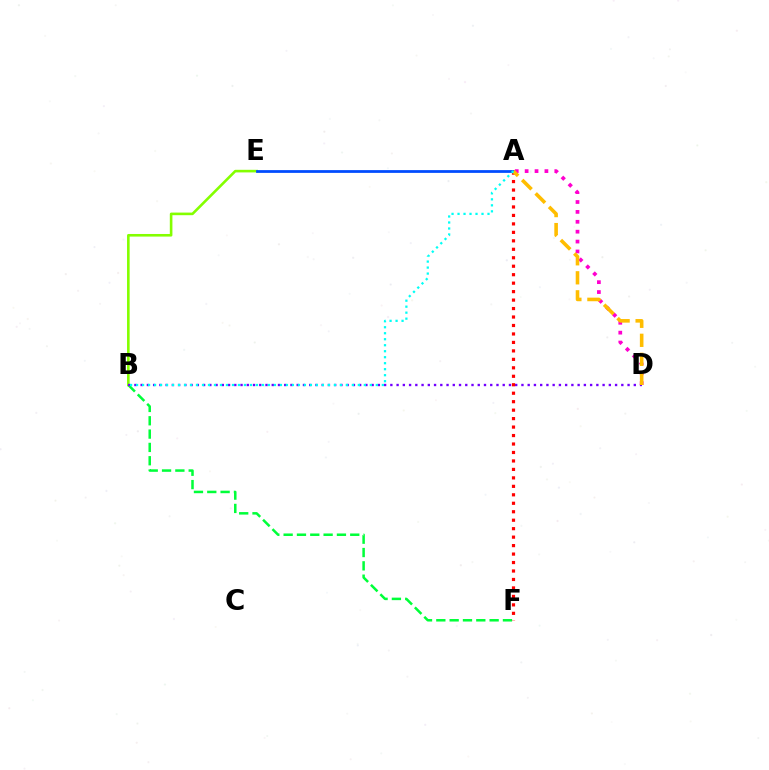{('B', 'F'): [{'color': '#00ff39', 'line_style': 'dashed', 'thickness': 1.81}], ('A', 'D'): [{'color': '#ff00cf', 'line_style': 'dotted', 'thickness': 2.69}, {'color': '#ffbd00', 'line_style': 'dashed', 'thickness': 2.58}], ('B', 'E'): [{'color': '#84ff00', 'line_style': 'solid', 'thickness': 1.88}], ('B', 'D'): [{'color': '#7200ff', 'line_style': 'dotted', 'thickness': 1.7}], ('A', 'F'): [{'color': '#ff0000', 'line_style': 'dotted', 'thickness': 2.3}], ('A', 'E'): [{'color': '#004bff', 'line_style': 'solid', 'thickness': 1.99}], ('A', 'B'): [{'color': '#00fff6', 'line_style': 'dotted', 'thickness': 1.63}]}